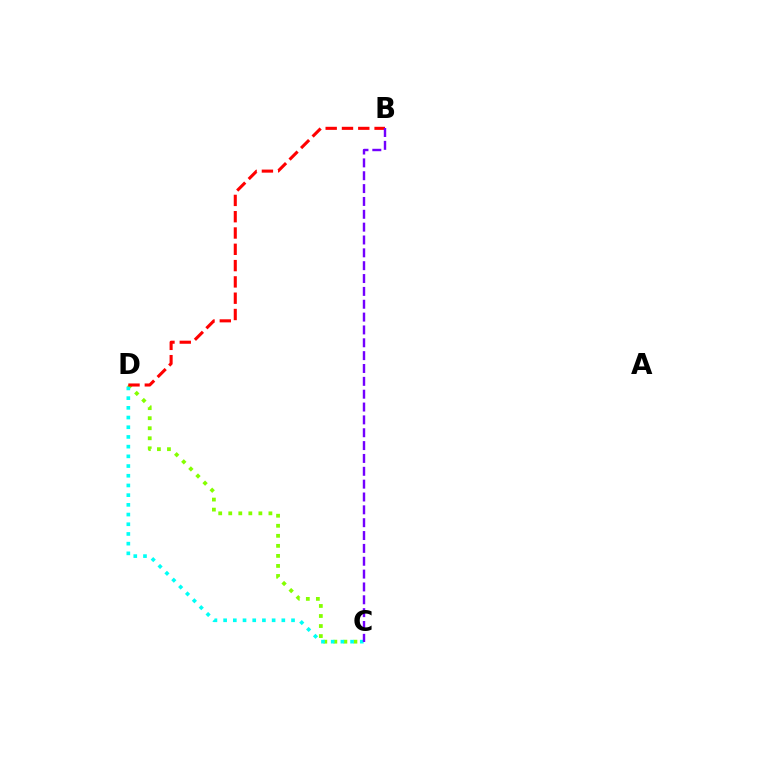{('C', 'D'): [{'color': '#84ff00', 'line_style': 'dotted', 'thickness': 2.73}, {'color': '#00fff6', 'line_style': 'dotted', 'thickness': 2.64}], ('B', 'D'): [{'color': '#ff0000', 'line_style': 'dashed', 'thickness': 2.21}], ('B', 'C'): [{'color': '#7200ff', 'line_style': 'dashed', 'thickness': 1.75}]}